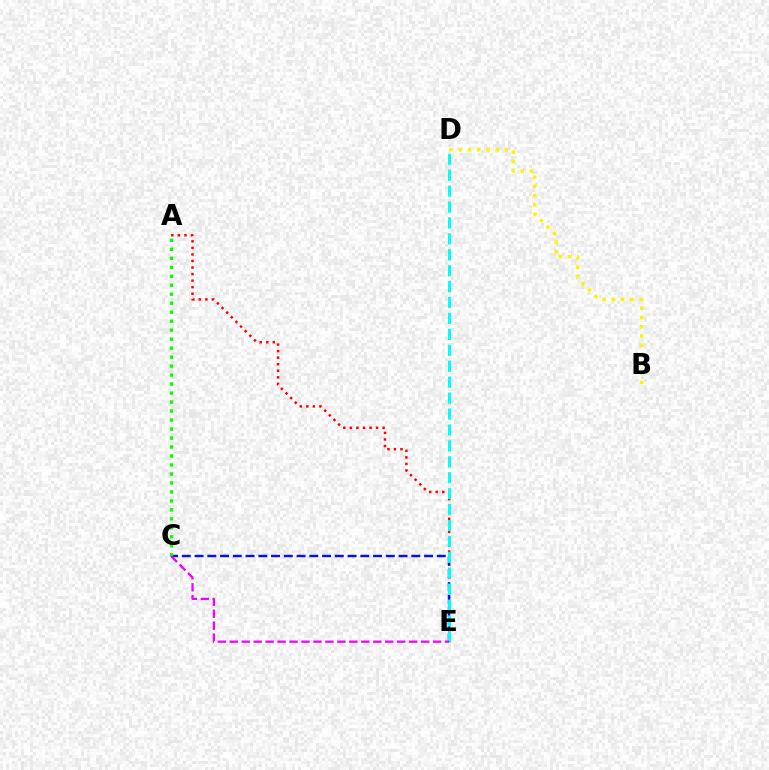{('A', 'E'): [{'color': '#ff0000', 'line_style': 'dotted', 'thickness': 1.78}], ('B', 'D'): [{'color': '#fcf500', 'line_style': 'dotted', 'thickness': 2.52}], ('C', 'E'): [{'color': '#0010ff', 'line_style': 'dashed', 'thickness': 1.73}, {'color': '#ee00ff', 'line_style': 'dashed', 'thickness': 1.62}], ('D', 'E'): [{'color': '#00fff6', 'line_style': 'dashed', 'thickness': 2.16}], ('A', 'C'): [{'color': '#08ff00', 'line_style': 'dotted', 'thickness': 2.44}]}